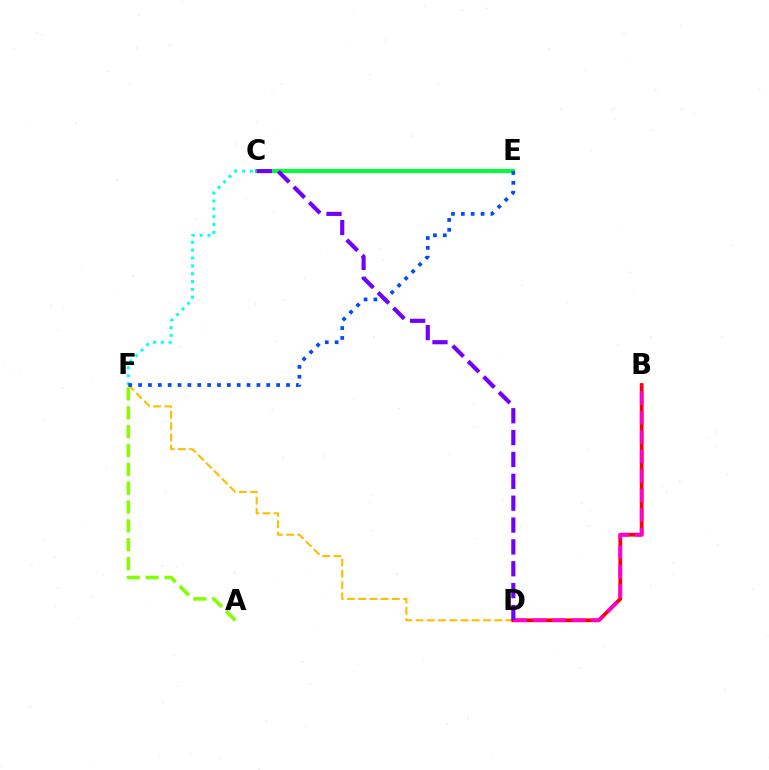{('D', 'F'): [{'color': '#ffbd00', 'line_style': 'dashed', 'thickness': 1.53}], ('B', 'D'): [{'color': '#ff0000', 'line_style': 'solid', 'thickness': 2.68}, {'color': '#ff00cf', 'line_style': 'dashed', 'thickness': 2.65}], ('C', 'E'): [{'color': '#00ff39', 'line_style': 'solid', 'thickness': 2.89}], ('C', 'F'): [{'color': '#00fff6', 'line_style': 'dotted', 'thickness': 2.13}], ('A', 'F'): [{'color': '#84ff00', 'line_style': 'dashed', 'thickness': 2.56}], ('E', 'F'): [{'color': '#004bff', 'line_style': 'dotted', 'thickness': 2.68}], ('C', 'D'): [{'color': '#7200ff', 'line_style': 'dashed', 'thickness': 2.97}]}